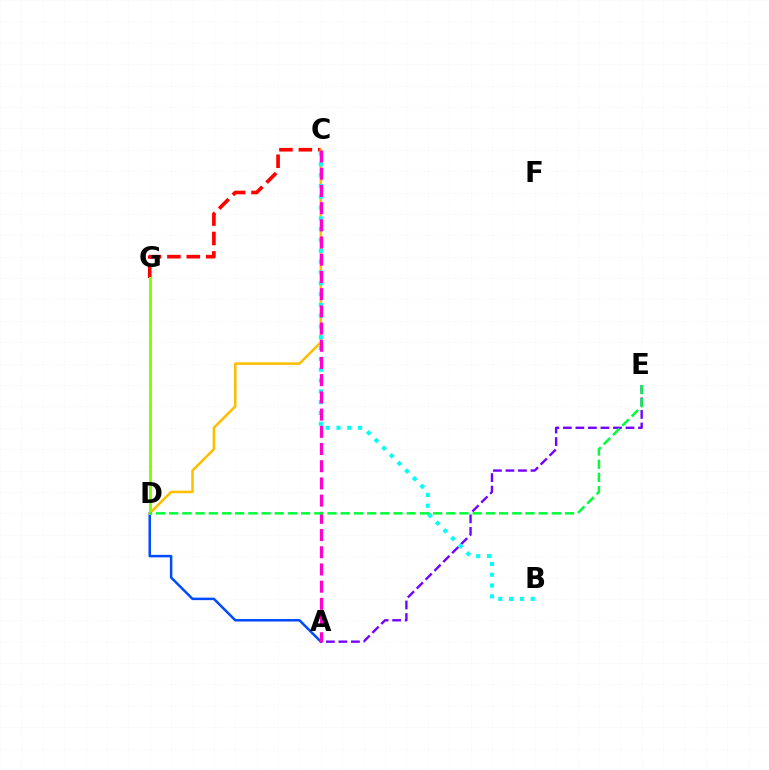{('C', 'G'): [{'color': '#ff0000', 'line_style': 'dashed', 'thickness': 2.63}], ('A', 'E'): [{'color': '#7200ff', 'line_style': 'dashed', 'thickness': 1.7}], ('A', 'D'): [{'color': '#004bff', 'line_style': 'solid', 'thickness': 1.8}], ('C', 'D'): [{'color': '#ffbd00', 'line_style': 'solid', 'thickness': 1.82}], ('D', 'G'): [{'color': '#84ff00', 'line_style': 'solid', 'thickness': 2.17}], ('B', 'C'): [{'color': '#00fff6', 'line_style': 'dotted', 'thickness': 2.94}], ('A', 'C'): [{'color': '#ff00cf', 'line_style': 'dashed', 'thickness': 2.34}], ('D', 'E'): [{'color': '#00ff39', 'line_style': 'dashed', 'thickness': 1.79}]}